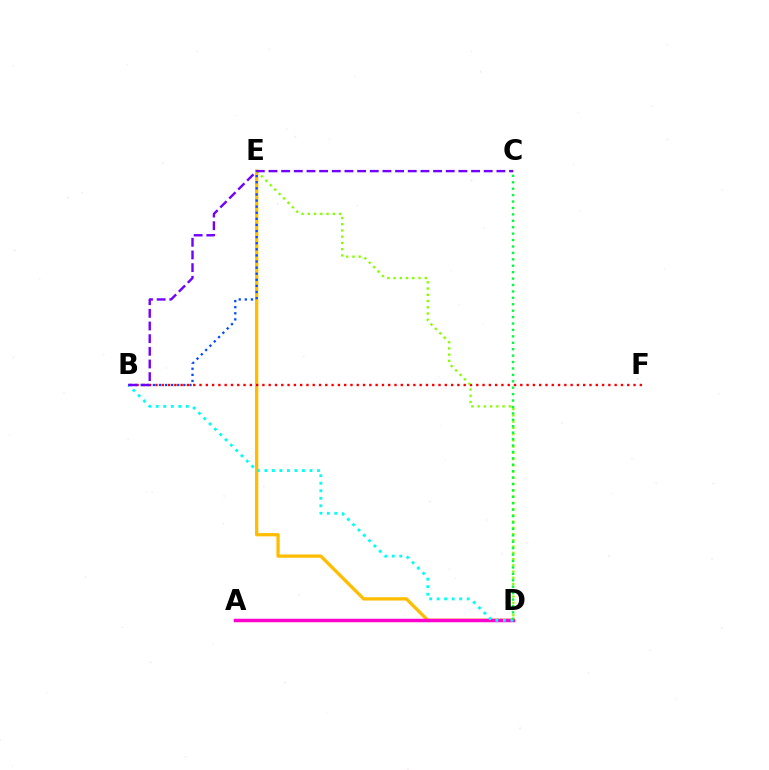{('D', 'E'): [{'color': '#ffbd00', 'line_style': 'solid', 'thickness': 2.37}, {'color': '#84ff00', 'line_style': 'dotted', 'thickness': 1.7}], ('A', 'D'): [{'color': '#ff00cf', 'line_style': 'solid', 'thickness': 2.52}], ('B', 'D'): [{'color': '#00fff6', 'line_style': 'dotted', 'thickness': 2.04}], ('B', 'F'): [{'color': '#ff0000', 'line_style': 'dotted', 'thickness': 1.71}], ('B', 'E'): [{'color': '#004bff', 'line_style': 'dotted', 'thickness': 1.66}], ('B', 'C'): [{'color': '#7200ff', 'line_style': 'dashed', 'thickness': 1.72}], ('C', 'D'): [{'color': '#00ff39', 'line_style': 'dotted', 'thickness': 1.74}]}